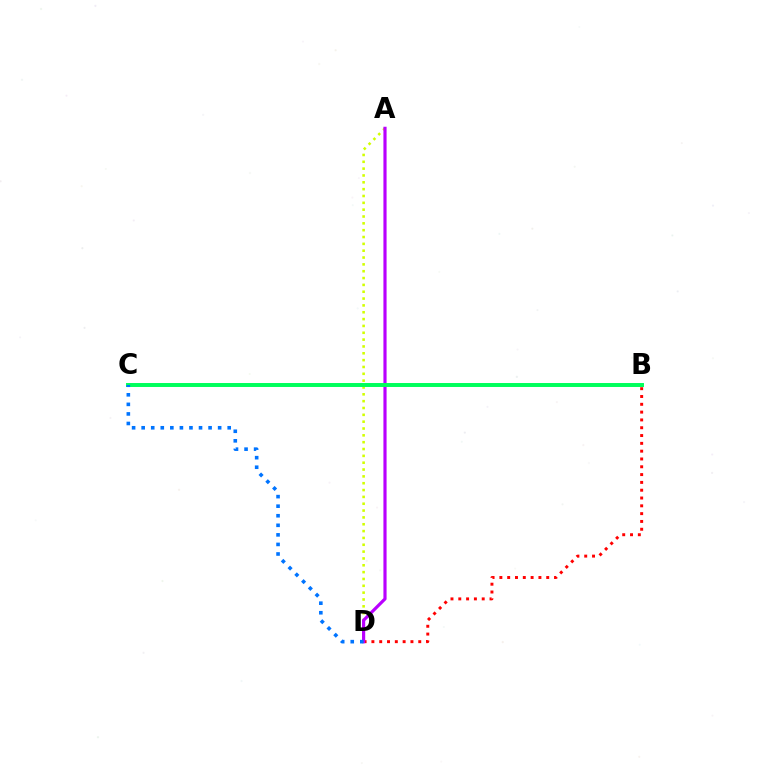{('A', 'D'): [{'color': '#d1ff00', 'line_style': 'dotted', 'thickness': 1.86}, {'color': '#b900ff', 'line_style': 'solid', 'thickness': 2.28}], ('B', 'D'): [{'color': '#ff0000', 'line_style': 'dotted', 'thickness': 2.12}], ('B', 'C'): [{'color': '#00ff5c', 'line_style': 'solid', 'thickness': 2.85}], ('C', 'D'): [{'color': '#0074ff', 'line_style': 'dotted', 'thickness': 2.6}]}